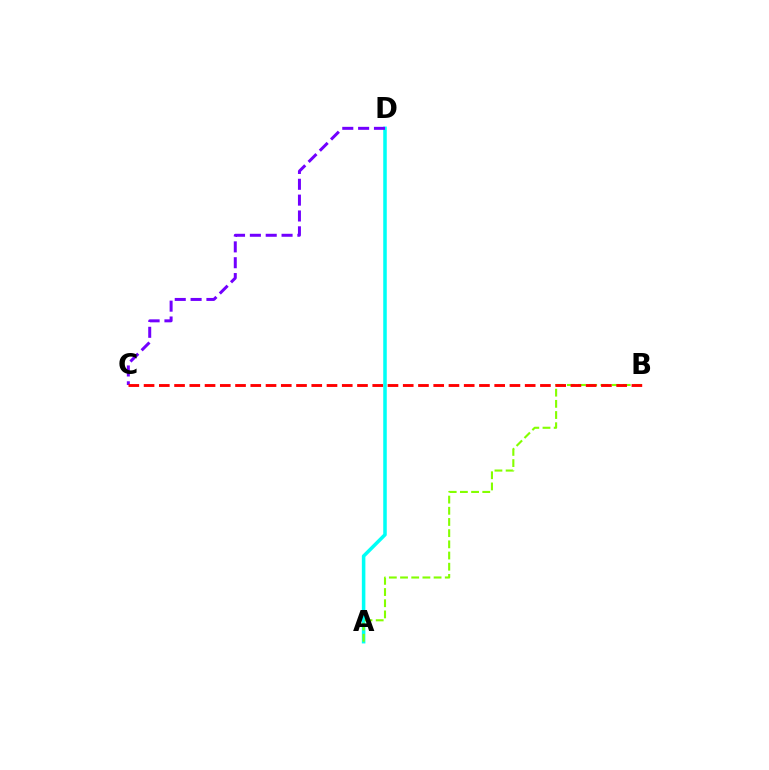{('A', 'D'): [{'color': '#00fff6', 'line_style': 'solid', 'thickness': 2.55}], ('C', 'D'): [{'color': '#7200ff', 'line_style': 'dashed', 'thickness': 2.15}], ('A', 'B'): [{'color': '#84ff00', 'line_style': 'dashed', 'thickness': 1.52}], ('B', 'C'): [{'color': '#ff0000', 'line_style': 'dashed', 'thickness': 2.07}]}